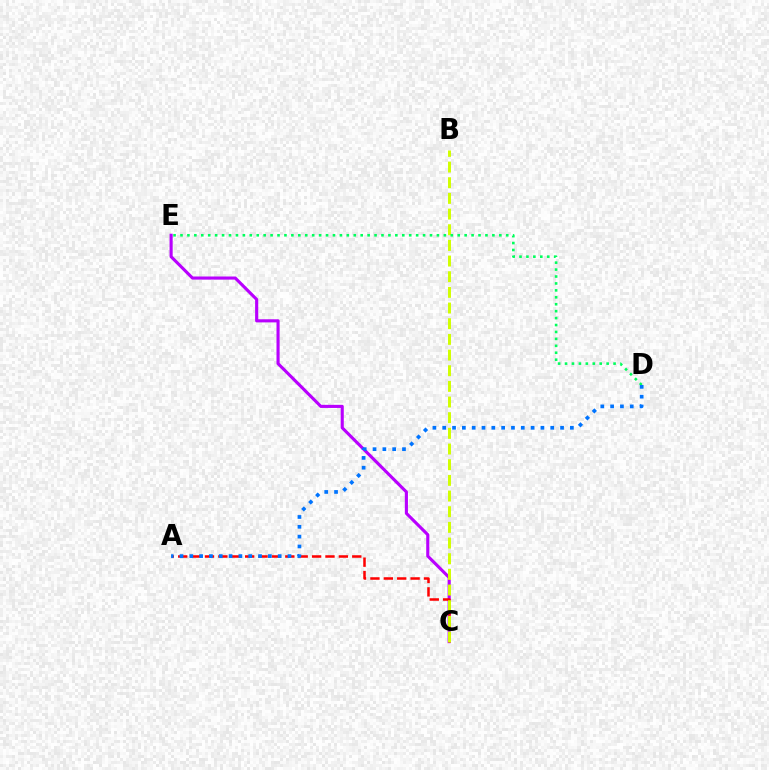{('C', 'E'): [{'color': '#b900ff', 'line_style': 'solid', 'thickness': 2.24}], ('A', 'C'): [{'color': '#ff0000', 'line_style': 'dashed', 'thickness': 1.82}], ('B', 'C'): [{'color': '#d1ff00', 'line_style': 'dashed', 'thickness': 2.13}], ('D', 'E'): [{'color': '#00ff5c', 'line_style': 'dotted', 'thickness': 1.88}], ('A', 'D'): [{'color': '#0074ff', 'line_style': 'dotted', 'thickness': 2.67}]}